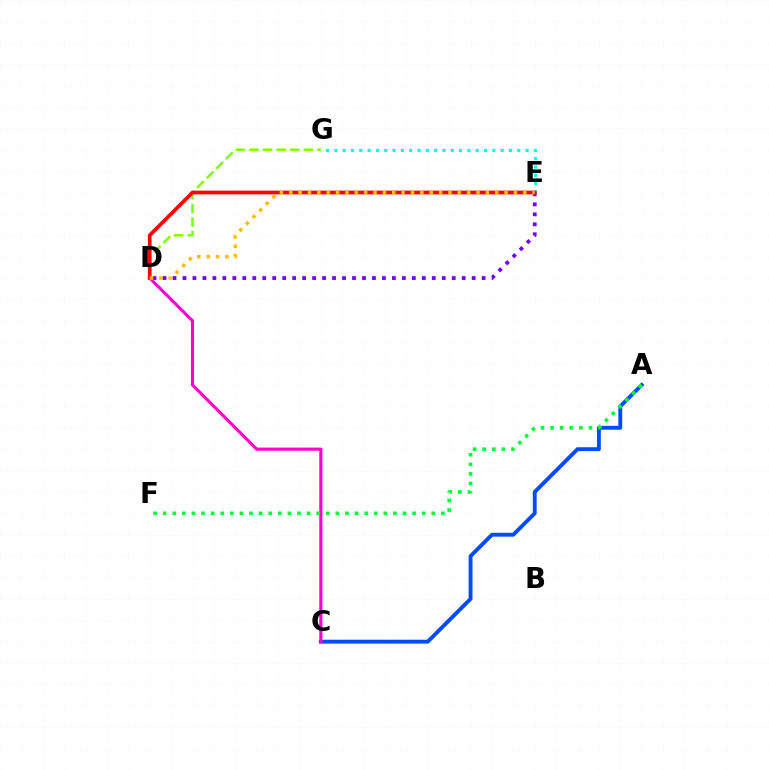{('E', 'G'): [{'color': '#00fff6', 'line_style': 'dotted', 'thickness': 2.26}], ('D', 'G'): [{'color': '#84ff00', 'line_style': 'dashed', 'thickness': 1.85}], ('D', 'E'): [{'color': '#7200ff', 'line_style': 'dotted', 'thickness': 2.71}, {'color': '#ff0000', 'line_style': 'solid', 'thickness': 2.69}, {'color': '#ffbd00', 'line_style': 'dotted', 'thickness': 2.54}], ('A', 'C'): [{'color': '#004bff', 'line_style': 'solid', 'thickness': 2.79}], ('C', 'D'): [{'color': '#ff00cf', 'line_style': 'solid', 'thickness': 2.26}], ('A', 'F'): [{'color': '#00ff39', 'line_style': 'dotted', 'thickness': 2.61}]}